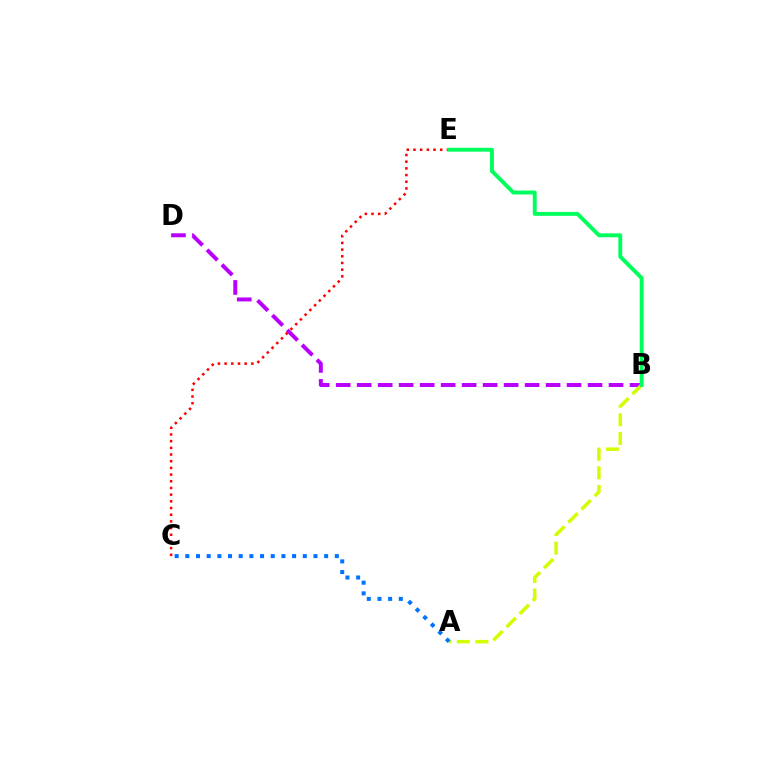{('B', 'D'): [{'color': '#b900ff', 'line_style': 'dashed', 'thickness': 2.85}], ('C', 'E'): [{'color': '#ff0000', 'line_style': 'dotted', 'thickness': 1.82}], ('A', 'B'): [{'color': '#d1ff00', 'line_style': 'dashed', 'thickness': 2.53}], ('A', 'C'): [{'color': '#0074ff', 'line_style': 'dotted', 'thickness': 2.9}], ('B', 'E'): [{'color': '#00ff5c', 'line_style': 'solid', 'thickness': 2.81}]}